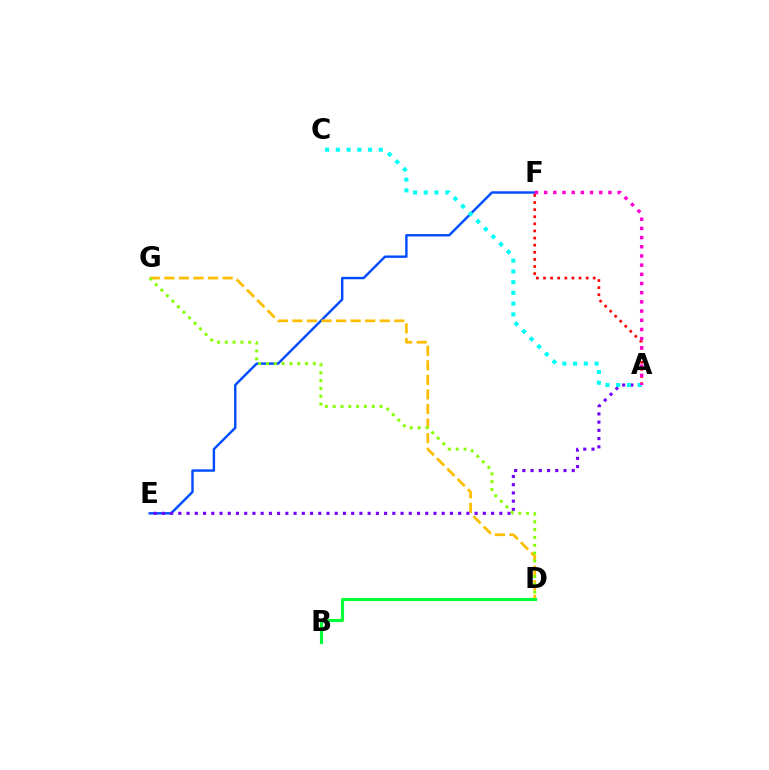{('A', 'F'): [{'color': '#ff0000', 'line_style': 'dotted', 'thickness': 1.93}, {'color': '#ff00cf', 'line_style': 'dotted', 'thickness': 2.5}], ('E', 'F'): [{'color': '#004bff', 'line_style': 'solid', 'thickness': 1.73}], ('D', 'G'): [{'color': '#ffbd00', 'line_style': 'dashed', 'thickness': 1.98}, {'color': '#84ff00', 'line_style': 'dotted', 'thickness': 2.12}], ('A', 'E'): [{'color': '#7200ff', 'line_style': 'dotted', 'thickness': 2.24}], ('A', 'C'): [{'color': '#00fff6', 'line_style': 'dotted', 'thickness': 2.92}], ('B', 'D'): [{'color': '#00ff39', 'line_style': 'solid', 'thickness': 2.25}]}